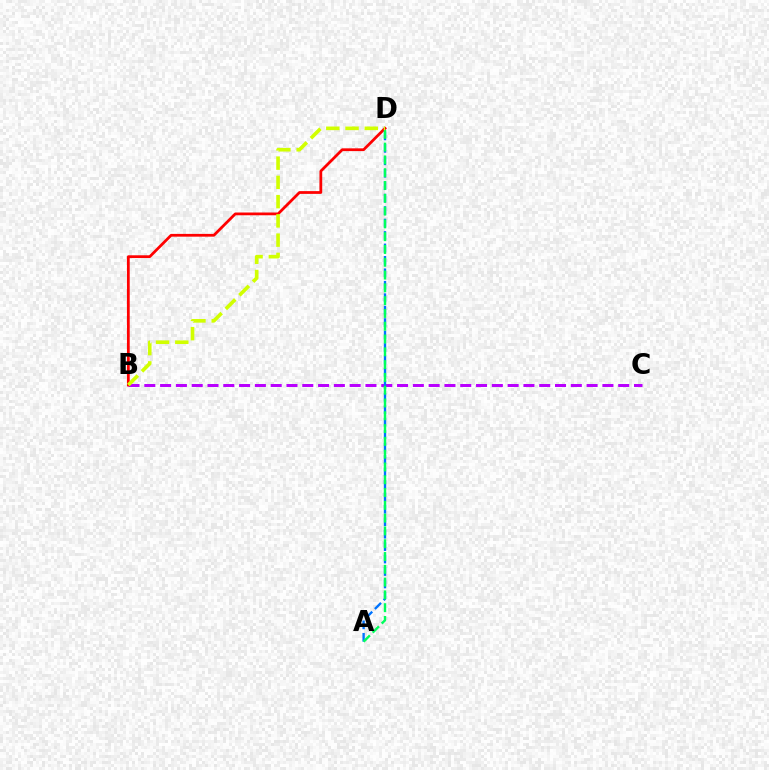{('B', 'C'): [{'color': '#b900ff', 'line_style': 'dashed', 'thickness': 2.15}], ('B', 'D'): [{'color': '#ff0000', 'line_style': 'solid', 'thickness': 1.99}, {'color': '#d1ff00', 'line_style': 'dashed', 'thickness': 2.62}], ('A', 'D'): [{'color': '#0074ff', 'line_style': 'dashed', 'thickness': 1.69}, {'color': '#00ff5c', 'line_style': 'dashed', 'thickness': 1.74}]}